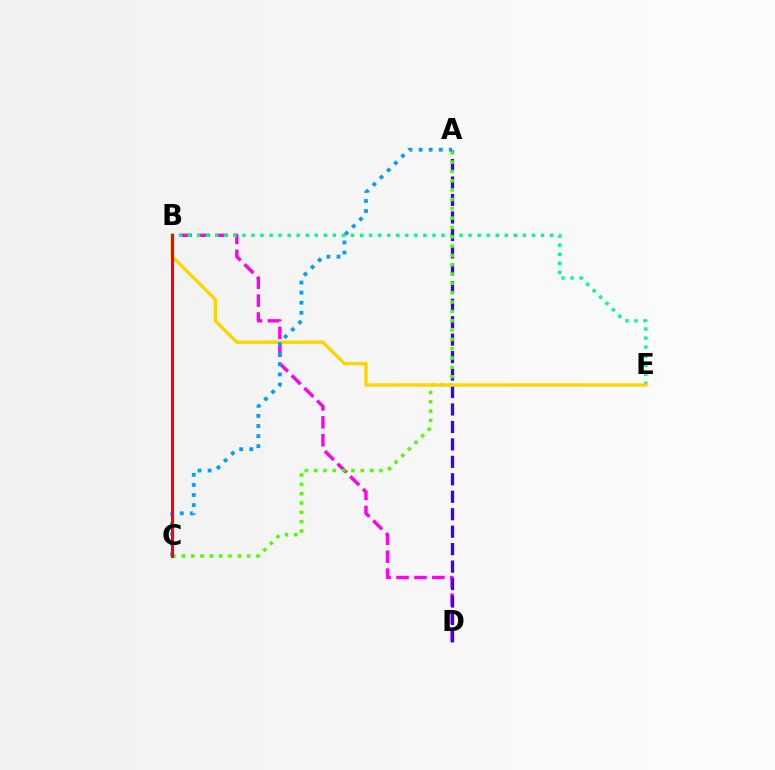{('B', 'D'): [{'color': '#ff00ed', 'line_style': 'dashed', 'thickness': 2.43}], ('B', 'E'): [{'color': '#00ff86', 'line_style': 'dotted', 'thickness': 2.46}, {'color': '#ffd500', 'line_style': 'solid', 'thickness': 2.43}], ('A', 'D'): [{'color': '#3700ff', 'line_style': 'dashed', 'thickness': 2.37}], ('A', 'C'): [{'color': '#4fff00', 'line_style': 'dotted', 'thickness': 2.53}, {'color': '#009eff', 'line_style': 'dotted', 'thickness': 2.74}], ('B', 'C'): [{'color': '#ff0000', 'line_style': 'solid', 'thickness': 2.23}]}